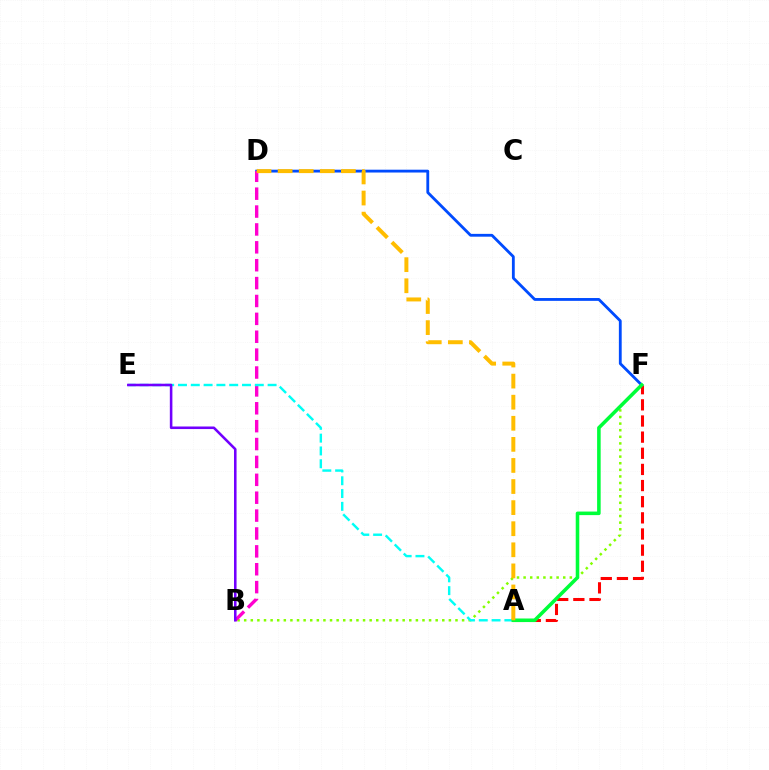{('B', 'F'): [{'color': '#84ff00', 'line_style': 'dotted', 'thickness': 1.79}], ('D', 'F'): [{'color': '#004bff', 'line_style': 'solid', 'thickness': 2.03}], ('B', 'D'): [{'color': '#ff00cf', 'line_style': 'dashed', 'thickness': 2.43}], ('A', 'F'): [{'color': '#ff0000', 'line_style': 'dashed', 'thickness': 2.19}, {'color': '#00ff39', 'line_style': 'solid', 'thickness': 2.56}], ('A', 'E'): [{'color': '#00fff6', 'line_style': 'dashed', 'thickness': 1.74}], ('A', 'D'): [{'color': '#ffbd00', 'line_style': 'dashed', 'thickness': 2.86}], ('B', 'E'): [{'color': '#7200ff', 'line_style': 'solid', 'thickness': 1.85}]}